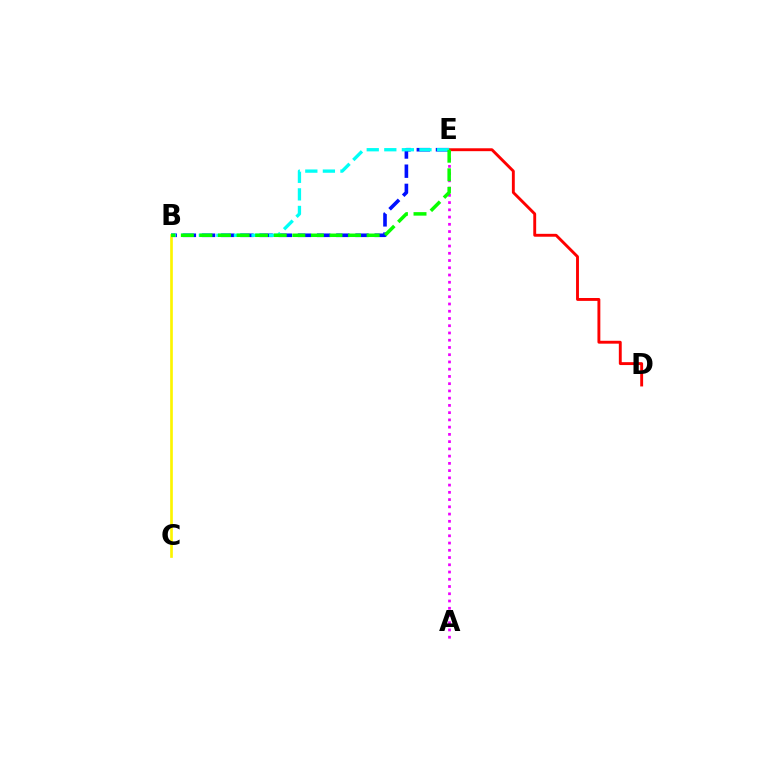{('B', 'E'): [{'color': '#0010ff', 'line_style': 'dashed', 'thickness': 2.61}, {'color': '#00fff6', 'line_style': 'dashed', 'thickness': 2.39}, {'color': '#08ff00', 'line_style': 'dashed', 'thickness': 2.52}], ('D', 'E'): [{'color': '#ff0000', 'line_style': 'solid', 'thickness': 2.08}], ('A', 'E'): [{'color': '#ee00ff', 'line_style': 'dotted', 'thickness': 1.97}], ('B', 'C'): [{'color': '#fcf500', 'line_style': 'solid', 'thickness': 1.92}]}